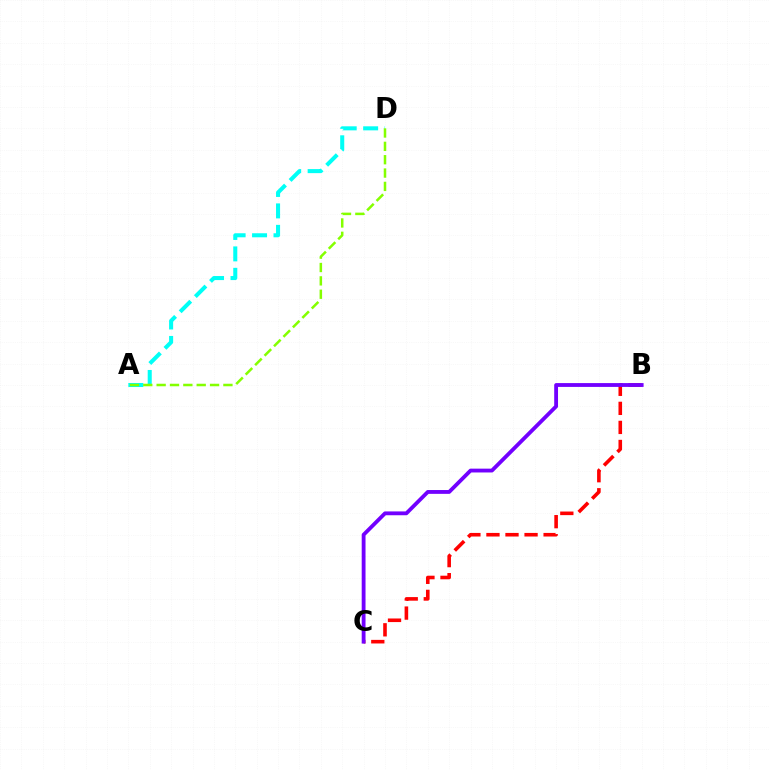{('B', 'C'): [{'color': '#ff0000', 'line_style': 'dashed', 'thickness': 2.59}, {'color': '#7200ff', 'line_style': 'solid', 'thickness': 2.75}], ('A', 'D'): [{'color': '#00fff6', 'line_style': 'dashed', 'thickness': 2.91}, {'color': '#84ff00', 'line_style': 'dashed', 'thickness': 1.81}]}